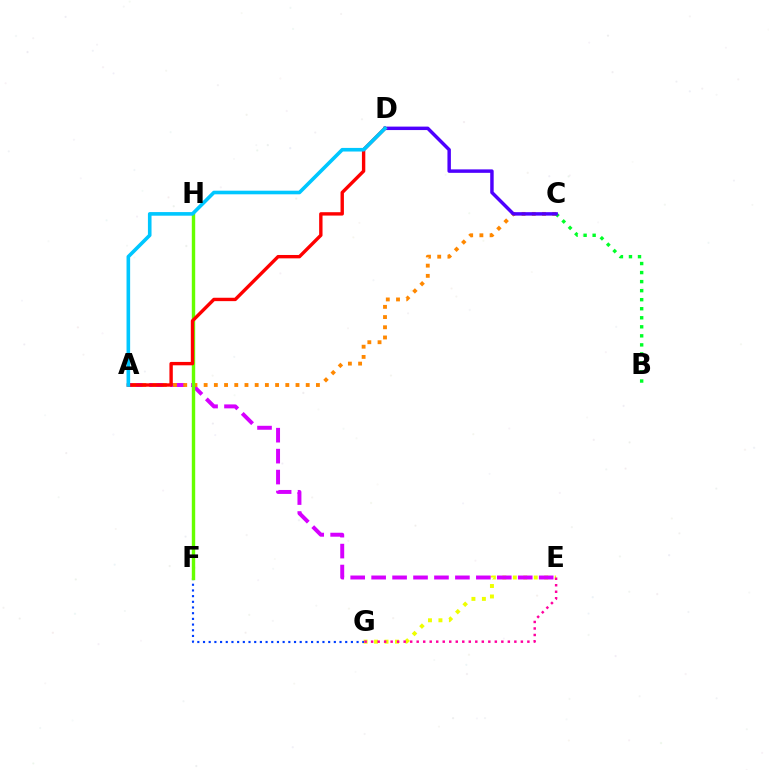{('E', 'G'): [{'color': '#eeff00', 'line_style': 'dotted', 'thickness': 2.84}, {'color': '#ff00a0', 'line_style': 'dotted', 'thickness': 1.77}], ('A', 'E'): [{'color': '#d600ff', 'line_style': 'dashed', 'thickness': 2.85}], ('A', 'C'): [{'color': '#ff8800', 'line_style': 'dotted', 'thickness': 2.77}], ('F', 'H'): [{'color': '#00ffaf', 'line_style': 'solid', 'thickness': 2.09}, {'color': '#66ff00', 'line_style': 'solid', 'thickness': 2.45}], ('B', 'C'): [{'color': '#00ff27', 'line_style': 'dotted', 'thickness': 2.46}], ('C', 'D'): [{'color': '#4f00ff', 'line_style': 'solid', 'thickness': 2.49}], ('F', 'G'): [{'color': '#003fff', 'line_style': 'dotted', 'thickness': 1.55}], ('A', 'D'): [{'color': '#ff0000', 'line_style': 'solid', 'thickness': 2.43}, {'color': '#00c7ff', 'line_style': 'solid', 'thickness': 2.6}]}